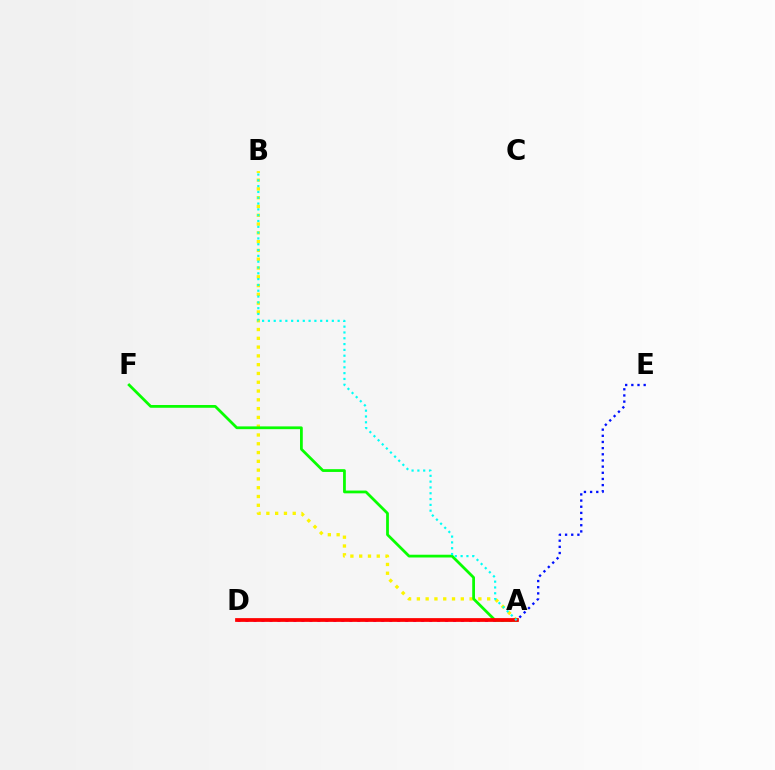{('A', 'B'): [{'color': '#fcf500', 'line_style': 'dotted', 'thickness': 2.39}, {'color': '#00fff6', 'line_style': 'dotted', 'thickness': 1.58}], ('A', 'D'): [{'color': '#ee00ff', 'line_style': 'dotted', 'thickness': 2.17}, {'color': '#ff0000', 'line_style': 'solid', 'thickness': 2.7}], ('A', 'F'): [{'color': '#08ff00', 'line_style': 'solid', 'thickness': 1.99}], ('A', 'E'): [{'color': '#0010ff', 'line_style': 'dotted', 'thickness': 1.67}]}